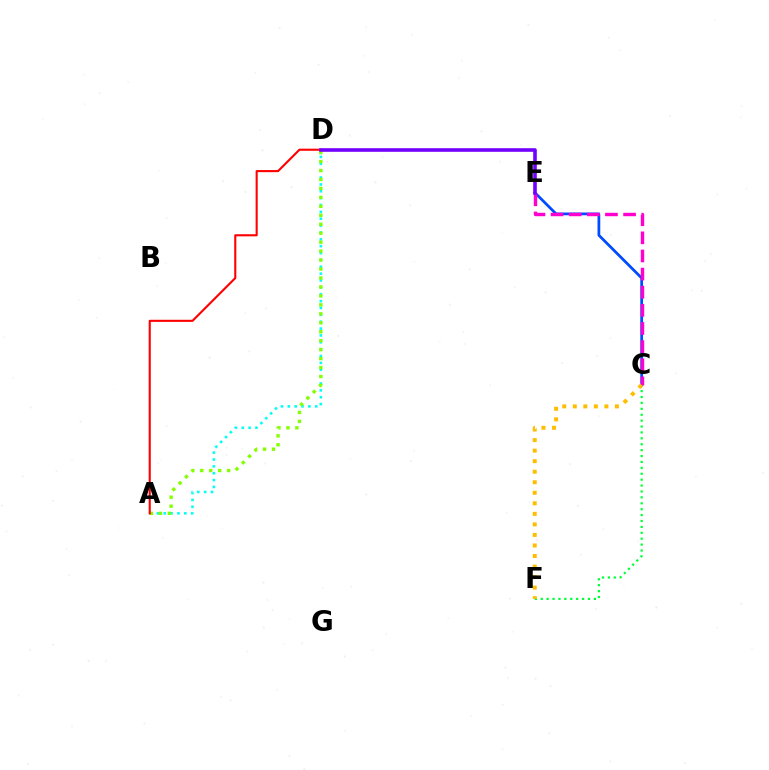{('A', 'D'): [{'color': '#00fff6', 'line_style': 'dotted', 'thickness': 1.87}, {'color': '#84ff00', 'line_style': 'dotted', 'thickness': 2.43}, {'color': '#ff0000', 'line_style': 'solid', 'thickness': 1.51}], ('C', 'E'): [{'color': '#004bff', 'line_style': 'solid', 'thickness': 1.97}, {'color': '#ff00cf', 'line_style': 'dashed', 'thickness': 2.46}], ('C', 'F'): [{'color': '#00ff39', 'line_style': 'dotted', 'thickness': 1.6}, {'color': '#ffbd00', 'line_style': 'dotted', 'thickness': 2.86}], ('D', 'E'): [{'color': '#7200ff', 'line_style': 'solid', 'thickness': 2.58}]}